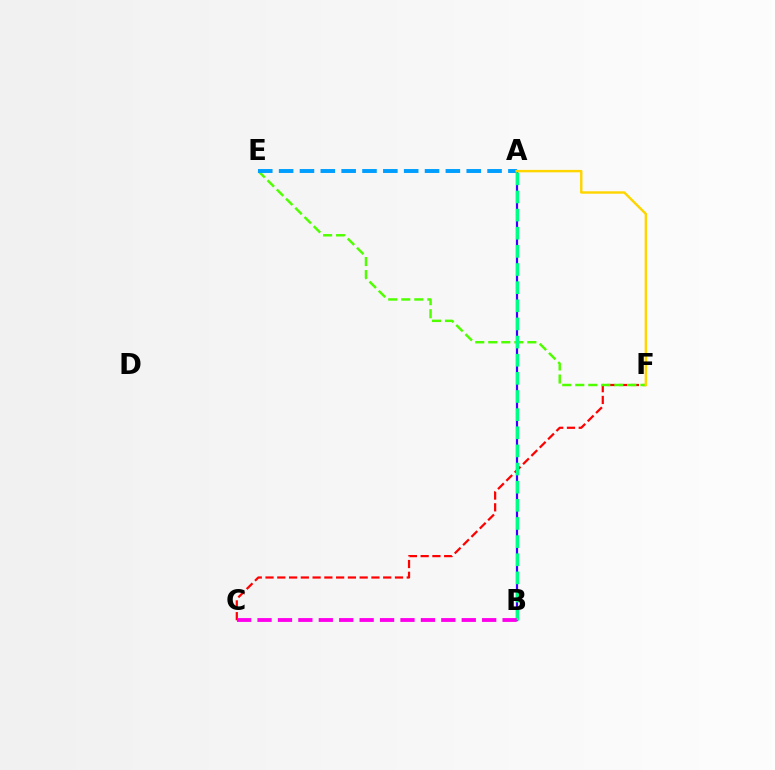{('C', 'F'): [{'color': '#ff0000', 'line_style': 'dashed', 'thickness': 1.6}], ('A', 'B'): [{'color': '#3700ff', 'line_style': 'solid', 'thickness': 1.58}, {'color': '#00ff86', 'line_style': 'dashed', 'thickness': 2.46}], ('E', 'F'): [{'color': '#4fff00', 'line_style': 'dashed', 'thickness': 1.77}], ('A', 'E'): [{'color': '#009eff', 'line_style': 'dashed', 'thickness': 2.83}], ('A', 'F'): [{'color': '#ffd500', 'line_style': 'solid', 'thickness': 1.75}], ('B', 'C'): [{'color': '#ff00ed', 'line_style': 'dashed', 'thickness': 2.77}]}